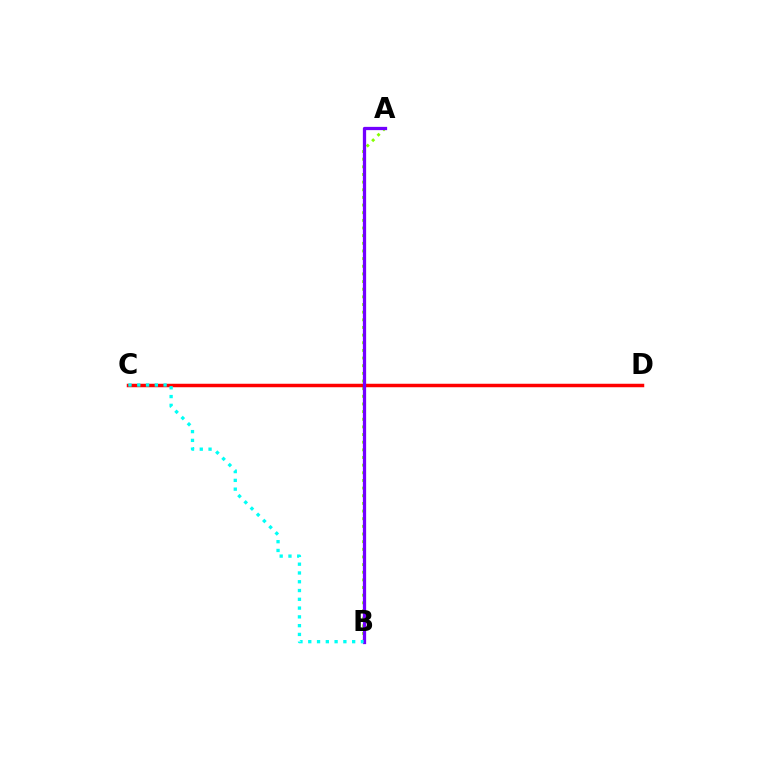{('A', 'B'): [{'color': '#84ff00', 'line_style': 'dotted', 'thickness': 2.08}, {'color': '#7200ff', 'line_style': 'solid', 'thickness': 2.35}], ('C', 'D'): [{'color': '#ff0000', 'line_style': 'solid', 'thickness': 2.51}], ('B', 'C'): [{'color': '#00fff6', 'line_style': 'dotted', 'thickness': 2.39}]}